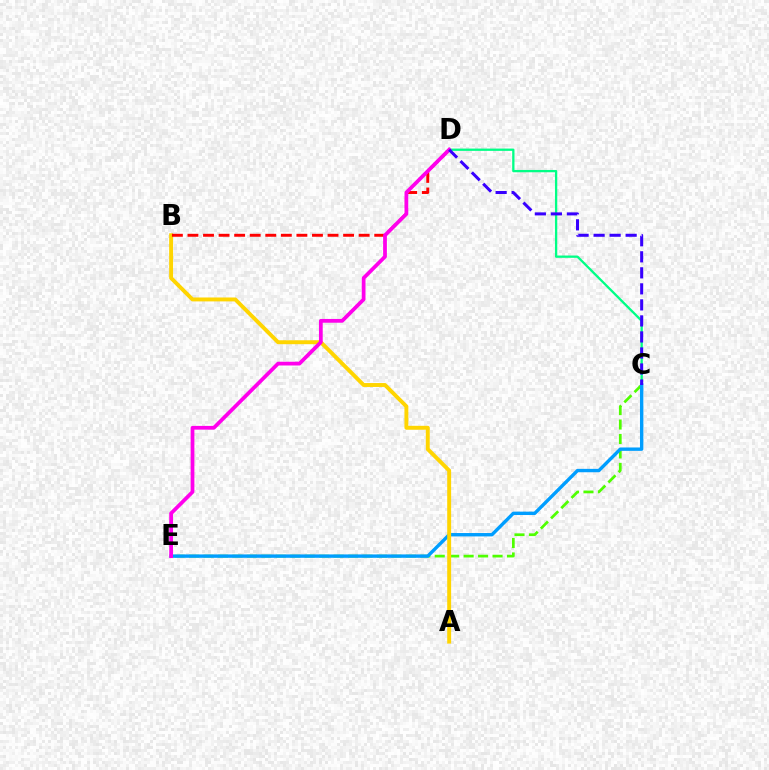{('C', 'E'): [{'color': '#4fff00', 'line_style': 'dashed', 'thickness': 1.96}, {'color': '#009eff', 'line_style': 'solid', 'thickness': 2.44}], ('C', 'D'): [{'color': '#00ff86', 'line_style': 'solid', 'thickness': 1.65}, {'color': '#3700ff', 'line_style': 'dashed', 'thickness': 2.18}], ('A', 'B'): [{'color': '#ffd500', 'line_style': 'solid', 'thickness': 2.82}], ('B', 'D'): [{'color': '#ff0000', 'line_style': 'dashed', 'thickness': 2.11}], ('D', 'E'): [{'color': '#ff00ed', 'line_style': 'solid', 'thickness': 2.71}]}